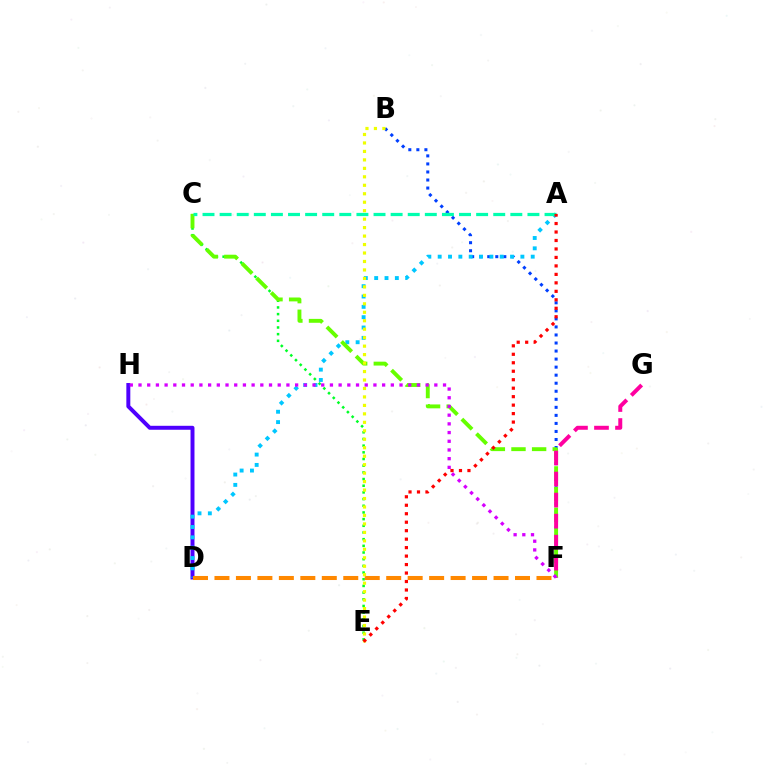{('D', 'H'): [{'color': '#4f00ff', 'line_style': 'solid', 'thickness': 2.85}], ('B', 'F'): [{'color': '#003fff', 'line_style': 'dotted', 'thickness': 2.18}], ('A', 'D'): [{'color': '#00c7ff', 'line_style': 'dotted', 'thickness': 2.81}], ('C', 'E'): [{'color': '#00ff27', 'line_style': 'dotted', 'thickness': 1.81}], ('C', 'F'): [{'color': '#66ff00', 'line_style': 'dashed', 'thickness': 2.8}], ('F', 'G'): [{'color': '#ff00a0', 'line_style': 'dashed', 'thickness': 2.86}], ('D', 'F'): [{'color': '#ff8800', 'line_style': 'dashed', 'thickness': 2.92}], ('B', 'E'): [{'color': '#eeff00', 'line_style': 'dotted', 'thickness': 2.3}], ('F', 'H'): [{'color': '#d600ff', 'line_style': 'dotted', 'thickness': 2.36}], ('A', 'C'): [{'color': '#00ffaf', 'line_style': 'dashed', 'thickness': 2.32}], ('A', 'E'): [{'color': '#ff0000', 'line_style': 'dotted', 'thickness': 2.3}]}